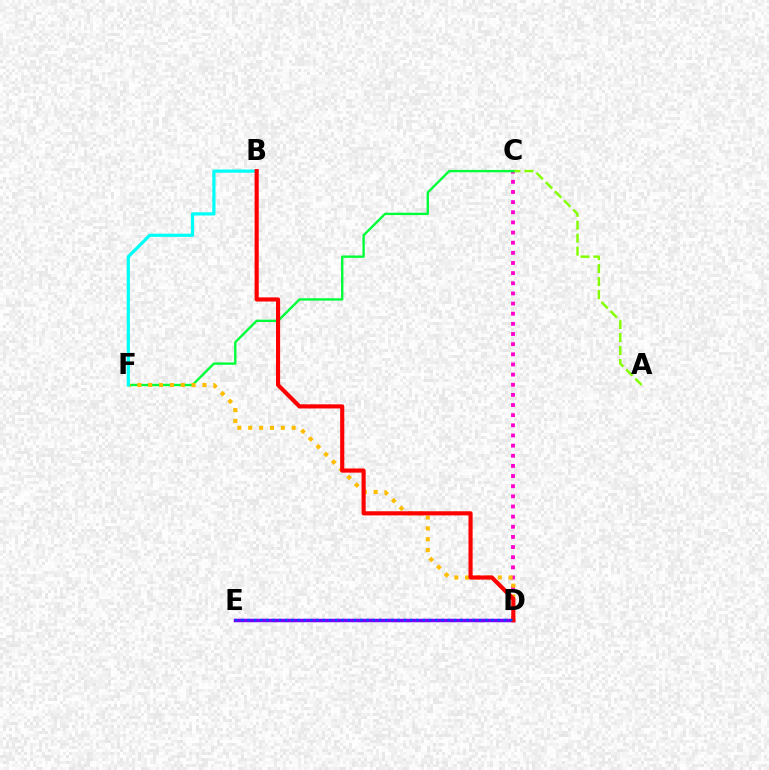{('C', 'D'): [{'color': '#ff00cf', 'line_style': 'dotted', 'thickness': 2.76}], ('A', 'C'): [{'color': '#84ff00', 'line_style': 'dashed', 'thickness': 1.76}], ('C', 'F'): [{'color': '#00ff39', 'line_style': 'solid', 'thickness': 1.7}], ('D', 'E'): [{'color': '#7200ff', 'line_style': 'solid', 'thickness': 2.52}, {'color': '#004bff', 'line_style': 'dotted', 'thickness': 1.7}], ('D', 'F'): [{'color': '#ffbd00', 'line_style': 'dotted', 'thickness': 2.95}], ('B', 'F'): [{'color': '#00fff6', 'line_style': 'solid', 'thickness': 2.3}], ('B', 'D'): [{'color': '#ff0000', 'line_style': 'solid', 'thickness': 2.98}]}